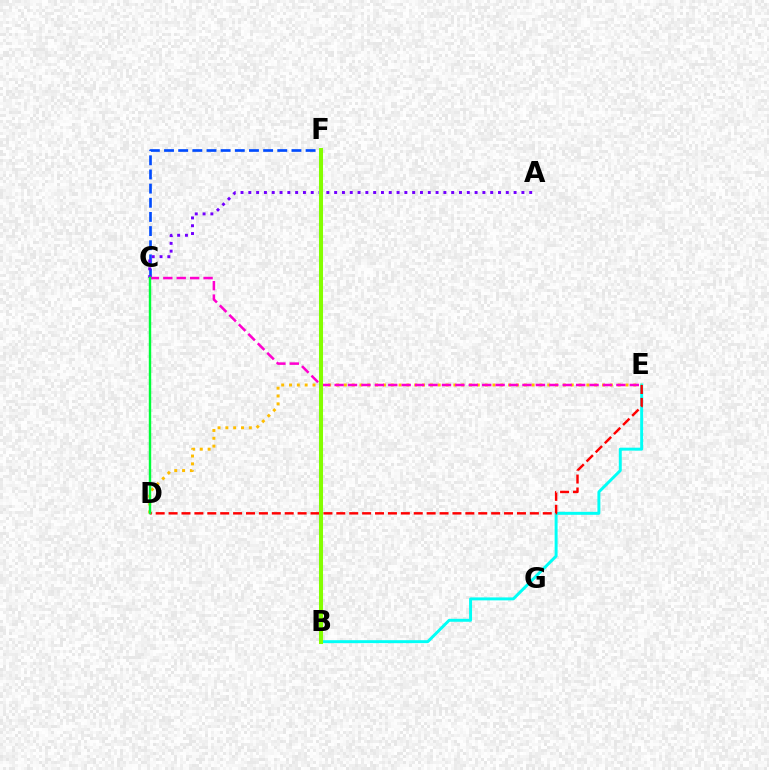{('C', 'F'): [{'color': '#004bff', 'line_style': 'dashed', 'thickness': 1.92}], ('A', 'C'): [{'color': '#7200ff', 'line_style': 'dotted', 'thickness': 2.12}], ('B', 'E'): [{'color': '#00fff6', 'line_style': 'solid', 'thickness': 2.12}], ('D', 'E'): [{'color': '#ffbd00', 'line_style': 'dotted', 'thickness': 2.13}, {'color': '#ff0000', 'line_style': 'dashed', 'thickness': 1.75}], ('C', 'E'): [{'color': '#ff00cf', 'line_style': 'dashed', 'thickness': 1.82}], ('C', 'D'): [{'color': '#00ff39', 'line_style': 'solid', 'thickness': 1.74}], ('B', 'F'): [{'color': '#84ff00', 'line_style': 'solid', 'thickness': 2.91}]}